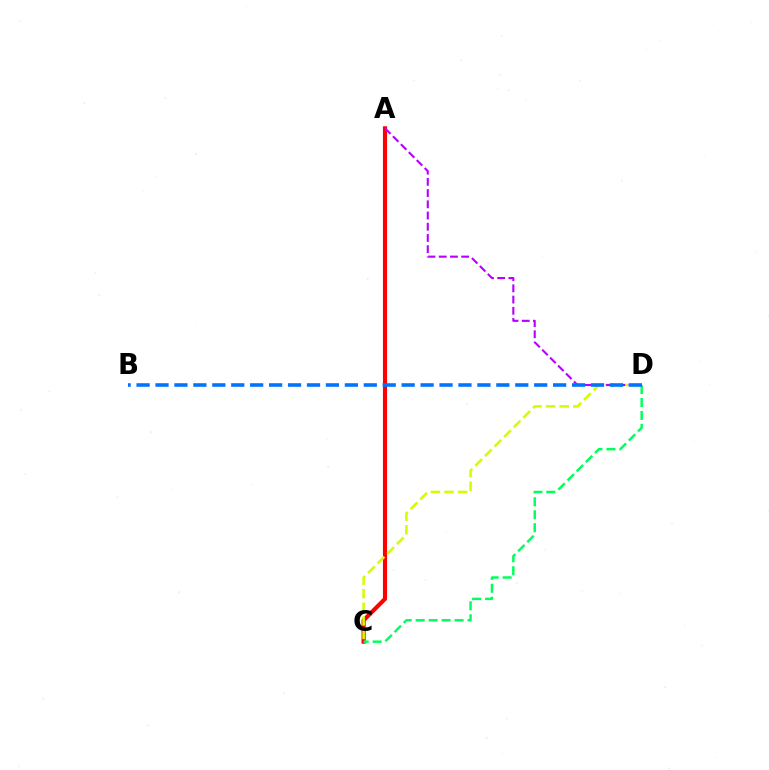{('A', 'C'): [{'color': '#ff0000', 'line_style': 'solid', 'thickness': 2.97}], ('C', 'D'): [{'color': '#d1ff00', 'line_style': 'dashed', 'thickness': 1.85}, {'color': '#00ff5c', 'line_style': 'dashed', 'thickness': 1.76}], ('A', 'D'): [{'color': '#b900ff', 'line_style': 'dashed', 'thickness': 1.52}], ('B', 'D'): [{'color': '#0074ff', 'line_style': 'dashed', 'thickness': 2.57}]}